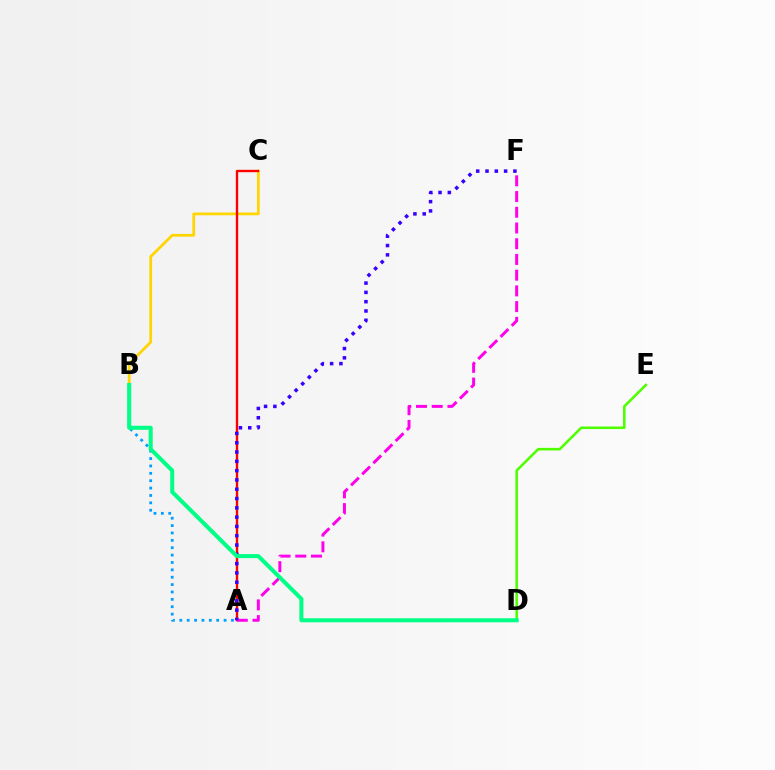{('D', 'E'): [{'color': '#4fff00', 'line_style': 'solid', 'thickness': 1.85}], ('B', 'C'): [{'color': '#ffd500', 'line_style': 'solid', 'thickness': 1.98}], ('A', 'C'): [{'color': '#ff0000', 'line_style': 'solid', 'thickness': 1.69}], ('A', 'B'): [{'color': '#009eff', 'line_style': 'dotted', 'thickness': 2.0}], ('A', 'F'): [{'color': '#ff00ed', 'line_style': 'dashed', 'thickness': 2.14}, {'color': '#3700ff', 'line_style': 'dotted', 'thickness': 2.53}], ('B', 'D'): [{'color': '#00ff86', 'line_style': 'solid', 'thickness': 2.9}]}